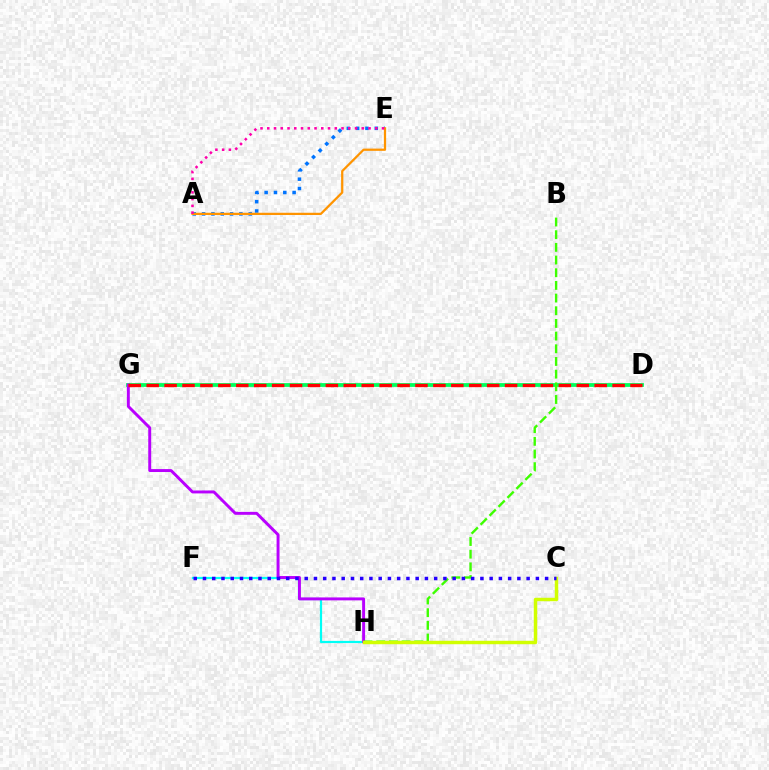{('D', 'G'): [{'color': '#00ff5c', 'line_style': 'solid', 'thickness': 2.72}, {'color': '#ff0000', 'line_style': 'dashed', 'thickness': 2.43}], ('F', 'H'): [{'color': '#00fff6', 'line_style': 'solid', 'thickness': 1.59}], ('G', 'H'): [{'color': '#b900ff', 'line_style': 'solid', 'thickness': 2.11}], ('B', 'H'): [{'color': '#3dff00', 'line_style': 'dashed', 'thickness': 1.72}], ('C', 'H'): [{'color': '#d1ff00', 'line_style': 'solid', 'thickness': 2.48}], ('A', 'E'): [{'color': '#0074ff', 'line_style': 'dotted', 'thickness': 2.53}, {'color': '#ff9400', 'line_style': 'solid', 'thickness': 1.62}, {'color': '#ff00ac', 'line_style': 'dotted', 'thickness': 1.83}], ('C', 'F'): [{'color': '#2500ff', 'line_style': 'dotted', 'thickness': 2.51}]}